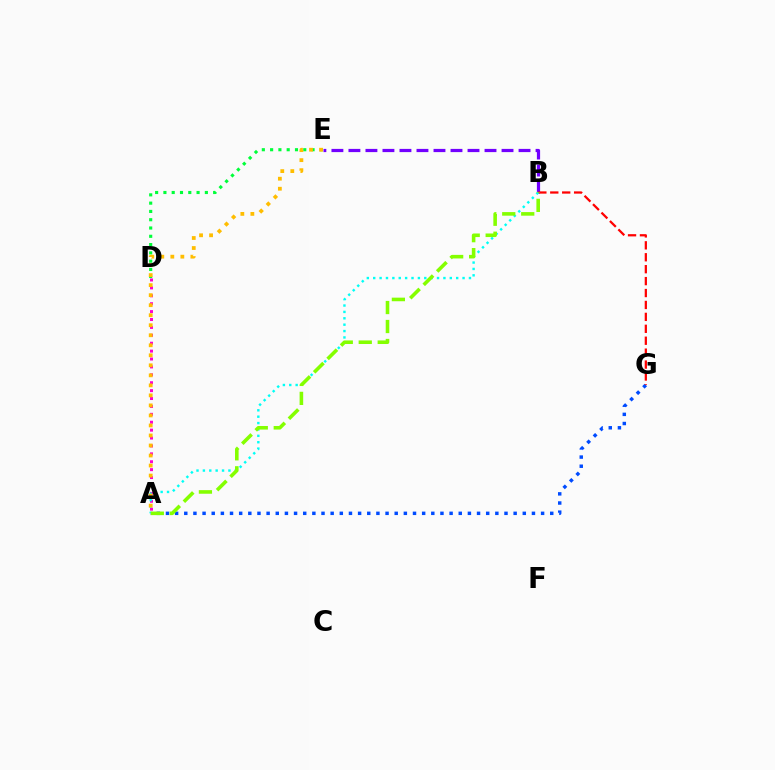{('B', 'E'): [{'color': '#7200ff', 'line_style': 'dashed', 'thickness': 2.31}], ('A', 'D'): [{'color': '#ff00cf', 'line_style': 'dotted', 'thickness': 2.15}], ('A', 'G'): [{'color': '#004bff', 'line_style': 'dotted', 'thickness': 2.49}], ('D', 'E'): [{'color': '#00ff39', 'line_style': 'dotted', 'thickness': 2.25}], ('B', 'G'): [{'color': '#ff0000', 'line_style': 'dashed', 'thickness': 1.62}], ('A', 'B'): [{'color': '#00fff6', 'line_style': 'dotted', 'thickness': 1.73}, {'color': '#84ff00', 'line_style': 'dashed', 'thickness': 2.58}], ('A', 'E'): [{'color': '#ffbd00', 'line_style': 'dotted', 'thickness': 2.72}]}